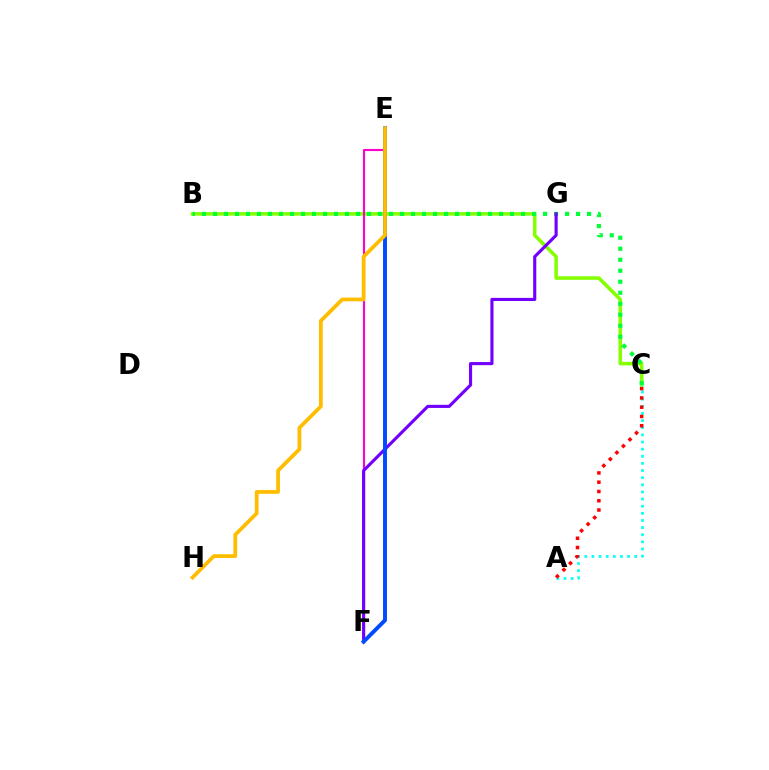{('B', 'C'): [{'color': '#84ff00', 'line_style': 'solid', 'thickness': 2.54}, {'color': '#00ff39', 'line_style': 'dotted', 'thickness': 2.99}], ('E', 'F'): [{'color': '#ff00cf', 'line_style': 'solid', 'thickness': 1.52}, {'color': '#004bff', 'line_style': 'solid', 'thickness': 2.83}], ('F', 'G'): [{'color': '#7200ff', 'line_style': 'solid', 'thickness': 2.25}], ('A', 'C'): [{'color': '#00fff6', 'line_style': 'dotted', 'thickness': 1.94}, {'color': '#ff0000', 'line_style': 'dotted', 'thickness': 2.52}], ('E', 'H'): [{'color': '#ffbd00', 'line_style': 'solid', 'thickness': 2.71}]}